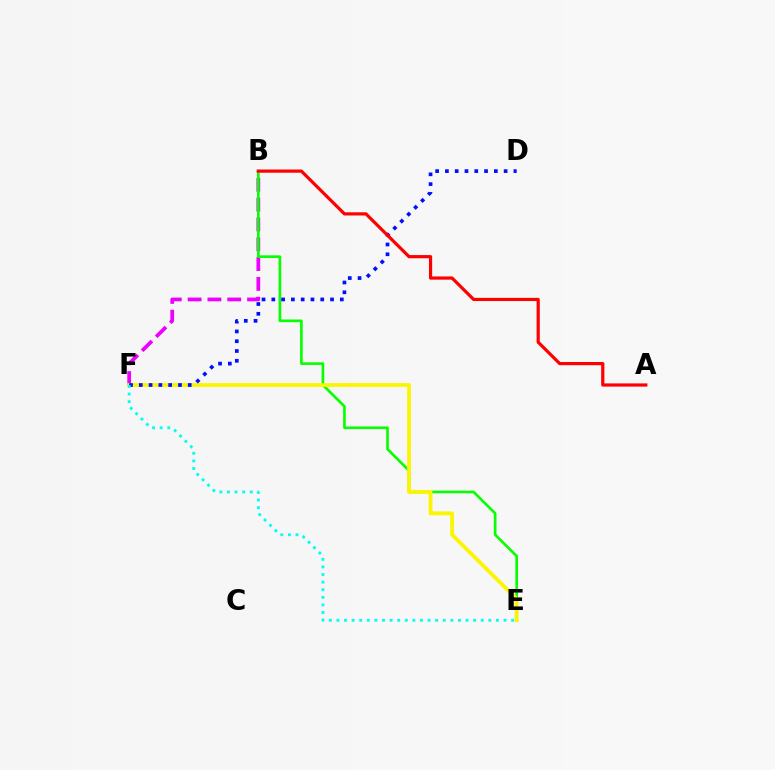{('B', 'F'): [{'color': '#ee00ff', 'line_style': 'dashed', 'thickness': 2.69}], ('B', 'E'): [{'color': '#08ff00', 'line_style': 'solid', 'thickness': 1.92}], ('E', 'F'): [{'color': '#fcf500', 'line_style': 'solid', 'thickness': 2.72}, {'color': '#00fff6', 'line_style': 'dotted', 'thickness': 2.06}], ('D', 'F'): [{'color': '#0010ff', 'line_style': 'dotted', 'thickness': 2.66}], ('A', 'B'): [{'color': '#ff0000', 'line_style': 'solid', 'thickness': 2.31}]}